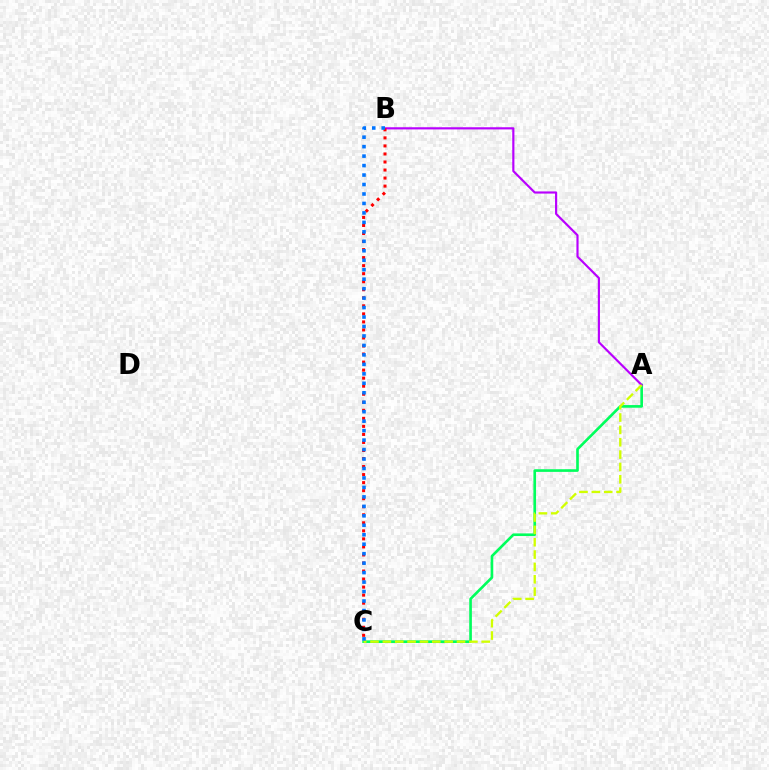{('A', 'C'): [{'color': '#00ff5c', 'line_style': 'solid', 'thickness': 1.9}, {'color': '#d1ff00', 'line_style': 'dashed', 'thickness': 1.68}], ('A', 'B'): [{'color': '#b900ff', 'line_style': 'solid', 'thickness': 1.56}], ('B', 'C'): [{'color': '#ff0000', 'line_style': 'dotted', 'thickness': 2.18}, {'color': '#0074ff', 'line_style': 'dotted', 'thickness': 2.57}]}